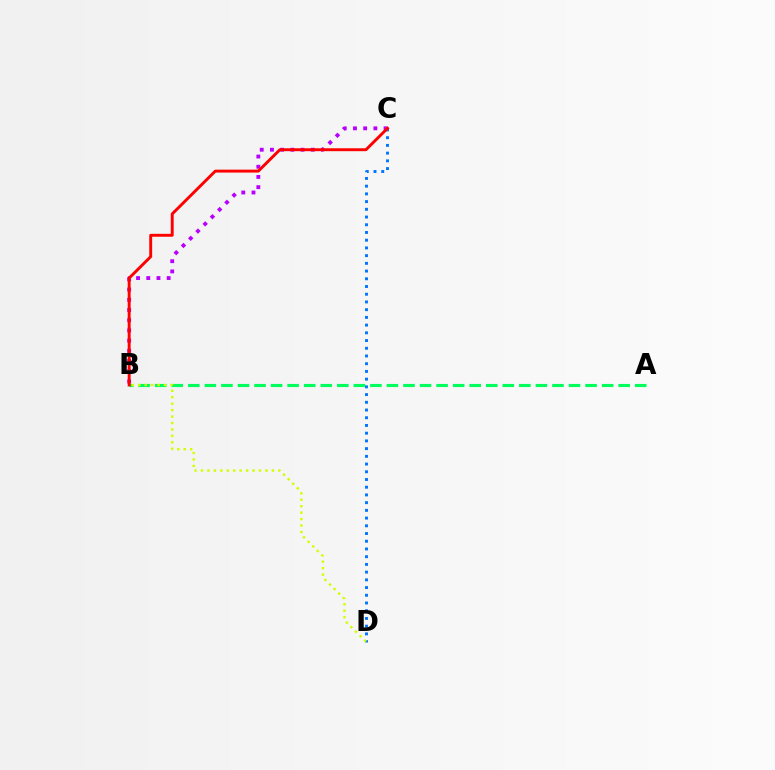{('A', 'B'): [{'color': '#00ff5c', 'line_style': 'dashed', 'thickness': 2.25}], ('B', 'C'): [{'color': '#b900ff', 'line_style': 'dotted', 'thickness': 2.77}, {'color': '#ff0000', 'line_style': 'solid', 'thickness': 2.1}], ('C', 'D'): [{'color': '#0074ff', 'line_style': 'dotted', 'thickness': 2.1}], ('B', 'D'): [{'color': '#d1ff00', 'line_style': 'dotted', 'thickness': 1.75}]}